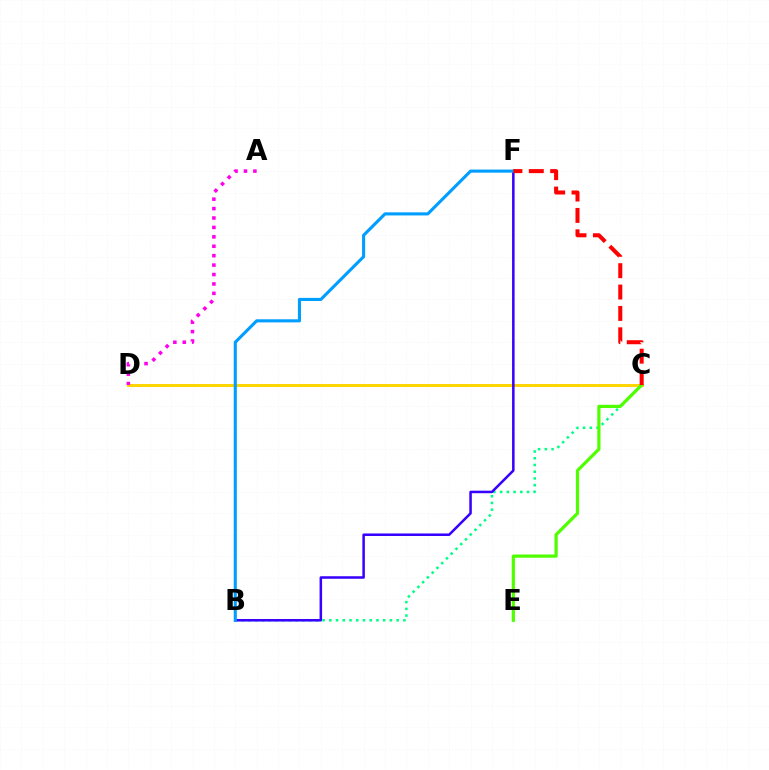{('B', 'C'): [{'color': '#00ff86', 'line_style': 'dotted', 'thickness': 1.83}], ('C', 'D'): [{'color': '#ffd500', 'line_style': 'solid', 'thickness': 2.13}], ('A', 'D'): [{'color': '#ff00ed', 'line_style': 'dotted', 'thickness': 2.56}], ('C', 'E'): [{'color': '#4fff00', 'line_style': 'solid', 'thickness': 2.31}], ('B', 'F'): [{'color': '#3700ff', 'line_style': 'solid', 'thickness': 1.82}, {'color': '#009eff', 'line_style': 'solid', 'thickness': 2.23}], ('C', 'F'): [{'color': '#ff0000', 'line_style': 'dashed', 'thickness': 2.9}]}